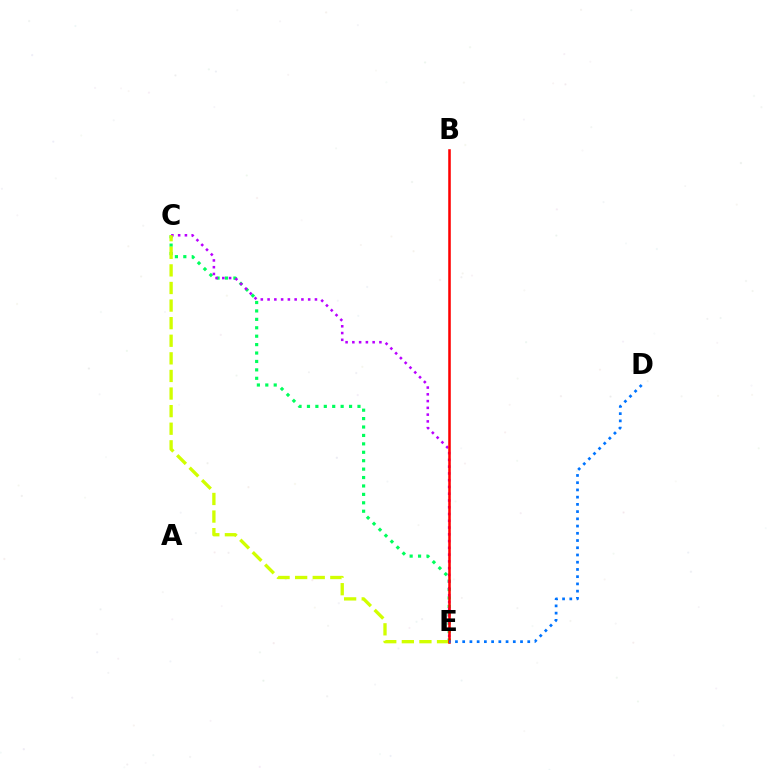{('C', 'E'): [{'color': '#00ff5c', 'line_style': 'dotted', 'thickness': 2.29}, {'color': '#b900ff', 'line_style': 'dotted', 'thickness': 1.84}, {'color': '#d1ff00', 'line_style': 'dashed', 'thickness': 2.39}], ('B', 'E'): [{'color': '#ff0000', 'line_style': 'solid', 'thickness': 1.84}], ('D', 'E'): [{'color': '#0074ff', 'line_style': 'dotted', 'thickness': 1.96}]}